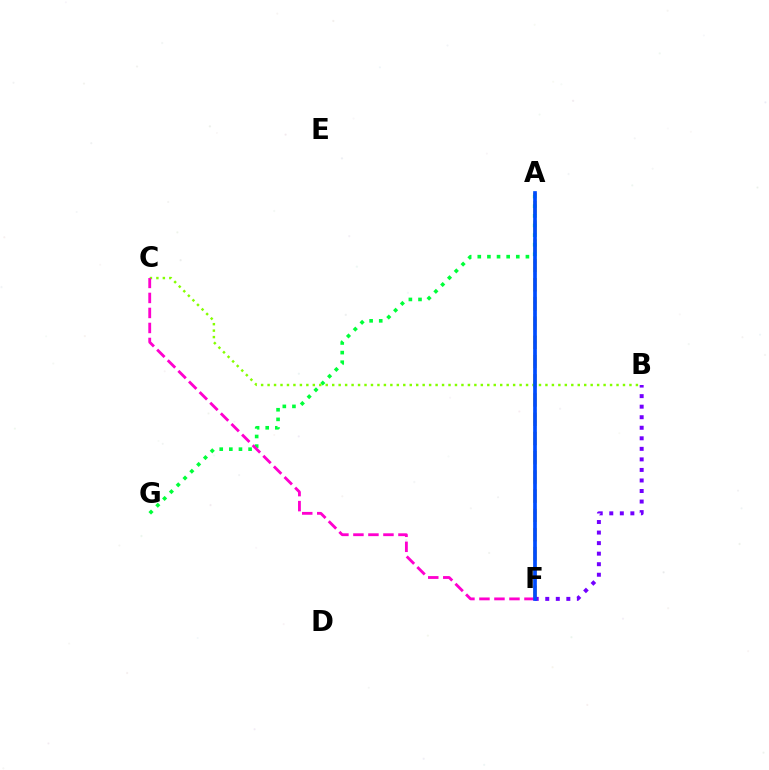{('A', 'F'): [{'color': '#ffbd00', 'line_style': 'dashed', 'thickness': 2.61}, {'color': '#00fff6', 'line_style': 'solid', 'thickness': 1.69}, {'color': '#ff0000', 'line_style': 'dotted', 'thickness': 1.54}, {'color': '#004bff', 'line_style': 'solid', 'thickness': 2.63}], ('A', 'G'): [{'color': '#00ff39', 'line_style': 'dotted', 'thickness': 2.62}], ('B', 'F'): [{'color': '#7200ff', 'line_style': 'dotted', 'thickness': 2.86}], ('B', 'C'): [{'color': '#84ff00', 'line_style': 'dotted', 'thickness': 1.76}], ('C', 'F'): [{'color': '#ff00cf', 'line_style': 'dashed', 'thickness': 2.04}]}